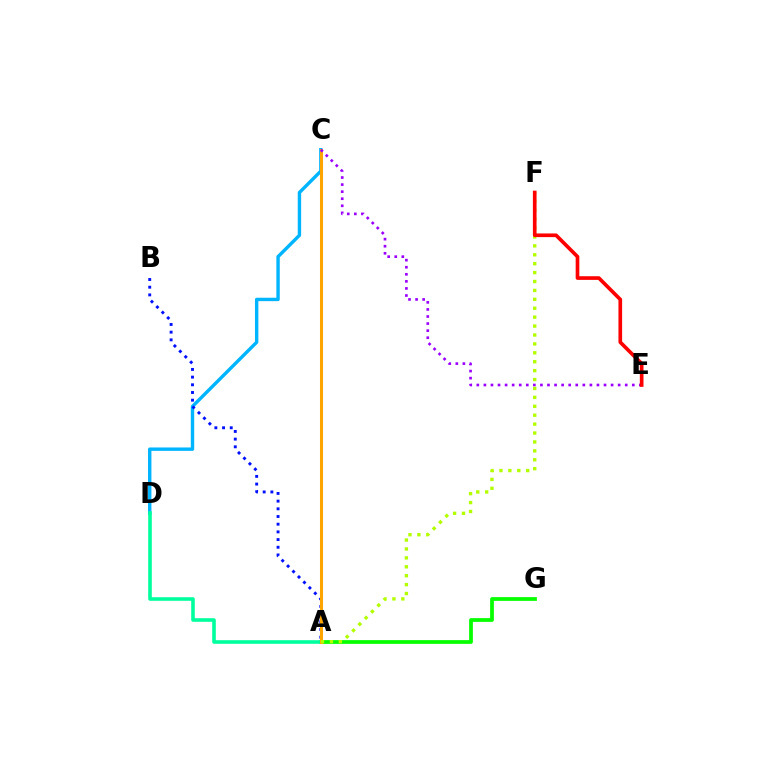{('C', 'D'): [{'color': '#00b5ff', 'line_style': 'solid', 'thickness': 2.44}], ('A', 'C'): [{'color': '#ff00bd', 'line_style': 'dashed', 'thickness': 2.15}, {'color': '#ffa500', 'line_style': 'solid', 'thickness': 2.19}], ('A', 'G'): [{'color': '#08ff00', 'line_style': 'solid', 'thickness': 2.71}], ('A', 'D'): [{'color': '#00ff9d', 'line_style': 'solid', 'thickness': 2.59}], ('A', 'B'): [{'color': '#0010ff', 'line_style': 'dotted', 'thickness': 2.09}], ('C', 'E'): [{'color': '#9b00ff', 'line_style': 'dotted', 'thickness': 1.92}], ('A', 'F'): [{'color': '#b3ff00', 'line_style': 'dotted', 'thickness': 2.42}], ('E', 'F'): [{'color': '#ff0000', 'line_style': 'solid', 'thickness': 2.64}]}